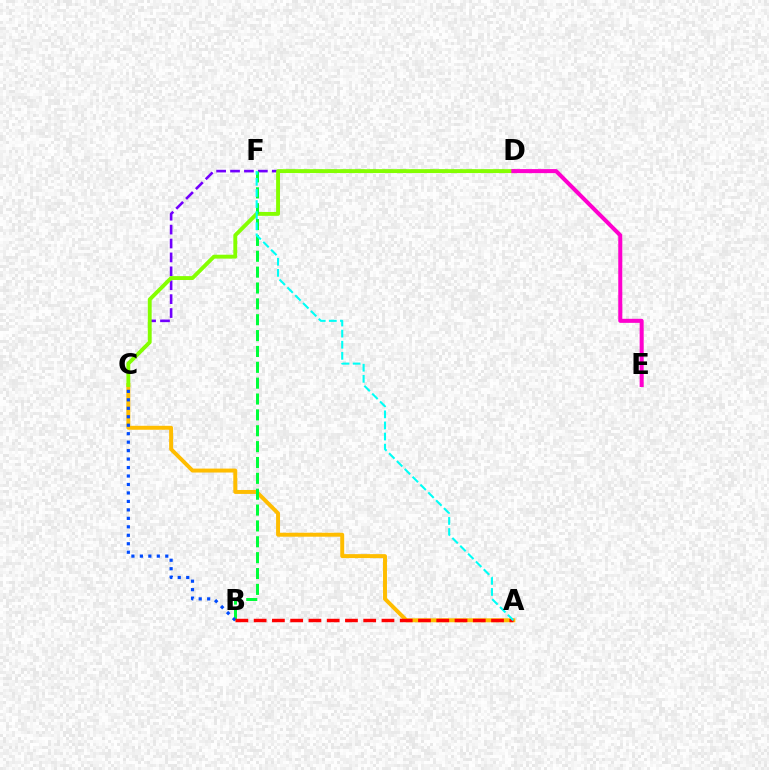{('A', 'C'): [{'color': '#ffbd00', 'line_style': 'solid', 'thickness': 2.84}], ('C', 'D'): [{'color': '#7200ff', 'line_style': 'dashed', 'thickness': 1.89}, {'color': '#84ff00', 'line_style': 'solid', 'thickness': 2.8}], ('D', 'E'): [{'color': '#ff00cf', 'line_style': 'solid', 'thickness': 2.91}], ('B', 'F'): [{'color': '#00ff39', 'line_style': 'dashed', 'thickness': 2.15}], ('B', 'C'): [{'color': '#004bff', 'line_style': 'dotted', 'thickness': 2.3}], ('A', 'B'): [{'color': '#ff0000', 'line_style': 'dashed', 'thickness': 2.48}], ('A', 'F'): [{'color': '#00fff6', 'line_style': 'dashed', 'thickness': 1.51}]}